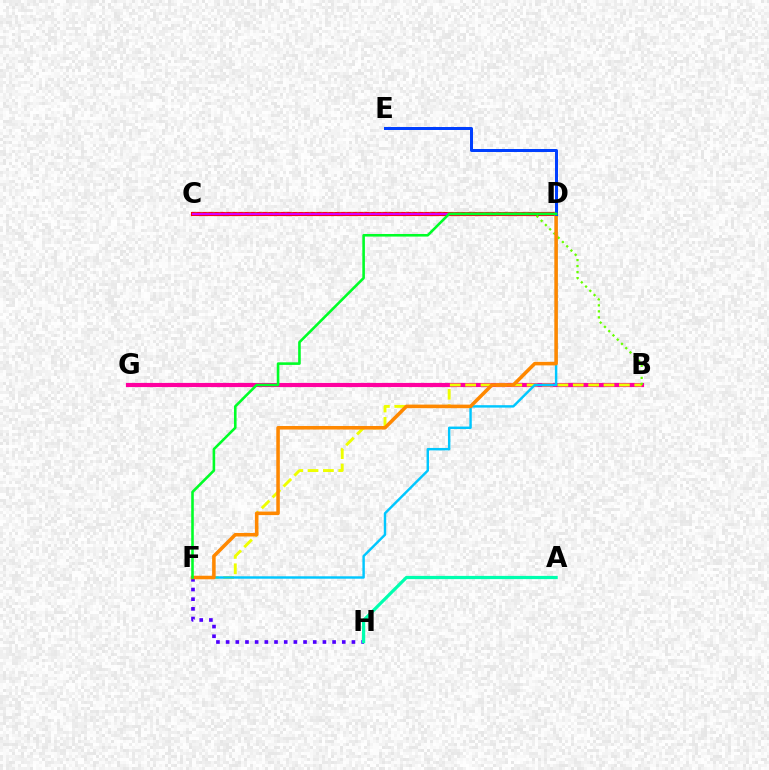{('B', 'G'): [{'color': '#ff00a0', 'line_style': 'solid', 'thickness': 2.99}], ('B', 'F'): [{'color': '#eeff00', 'line_style': 'dashed', 'thickness': 2.09}], ('D', 'F'): [{'color': '#00c7ff', 'line_style': 'solid', 'thickness': 1.75}, {'color': '#ff8800', 'line_style': 'solid', 'thickness': 2.55}, {'color': '#00ff27', 'line_style': 'solid', 'thickness': 1.87}], ('F', 'H'): [{'color': '#4f00ff', 'line_style': 'dotted', 'thickness': 2.63}], ('C', 'D'): [{'color': '#ff0000', 'line_style': 'solid', 'thickness': 2.99}, {'color': '#d600ff', 'line_style': 'solid', 'thickness': 1.61}], ('B', 'C'): [{'color': '#66ff00', 'line_style': 'dotted', 'thickness': 1.63}], ('A', 'H'): [{'color': '#00ffaf', 'line_style': 'solid', 'thickness': 2.31}], ('D', 'E'): [{'color': '#003fff', 'line_style': 'solid', 'thickness': 2.15}]}